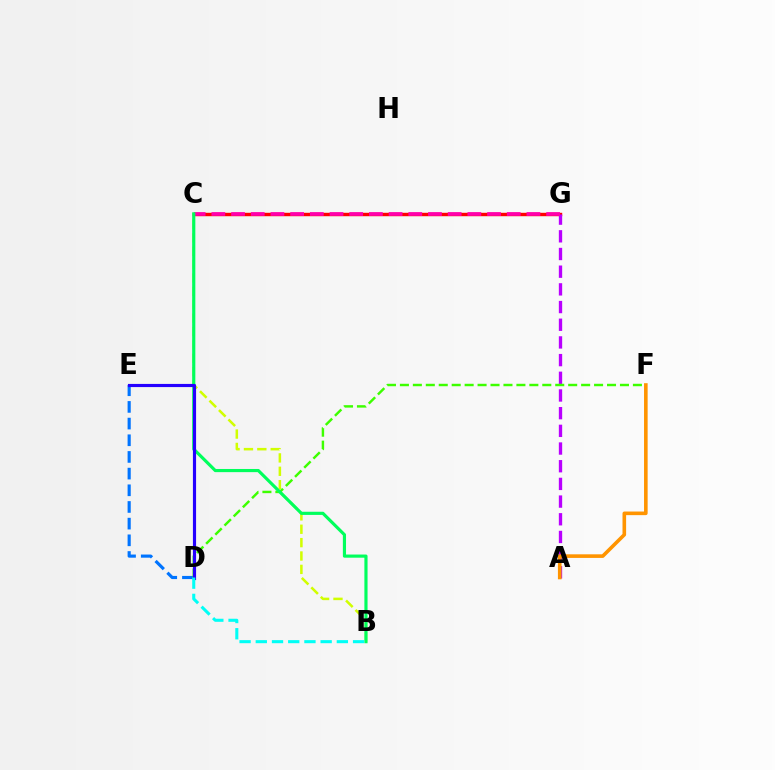{('C', 'G'): [{'color': '#ff0000', 'line_style': 'solid', 'thickness': 2.46}, {'color': '#ff00ac', 'line_style': 'dashed', 'thickness': 2.68}], ('B', 'C'): [{'color': '#d1ff00', 'line_style': 'dashed', 'thickness': 1.82}, {'color': '#00ff5c', 'line_style': 'solid', 'thickness': 2.27}], ('A', 'G'): [{'color': '#b900ff', 'line_style': 'dashed', 'thickness': 2.4}], ('D', 'E'): [{'color': '#0074ff', 'line_style': 'dashed', 'thickness': 2.27}, {'color': '#2500ff', 'line_style': 'solid', 'thickness': 2.27}], ('D', 'F'): [{'color': '#3dff00', 'line_style': 'dashed', 'thickness': 1.76}], ('B', 'D'): [{'color': '#00fff6', 'line_style': 'dashed', 'thickness': 2.2}], ('A', 'F'): [{'color': '#ff9400', 'line_style': 'solid', 'thickness': 2.6}]}